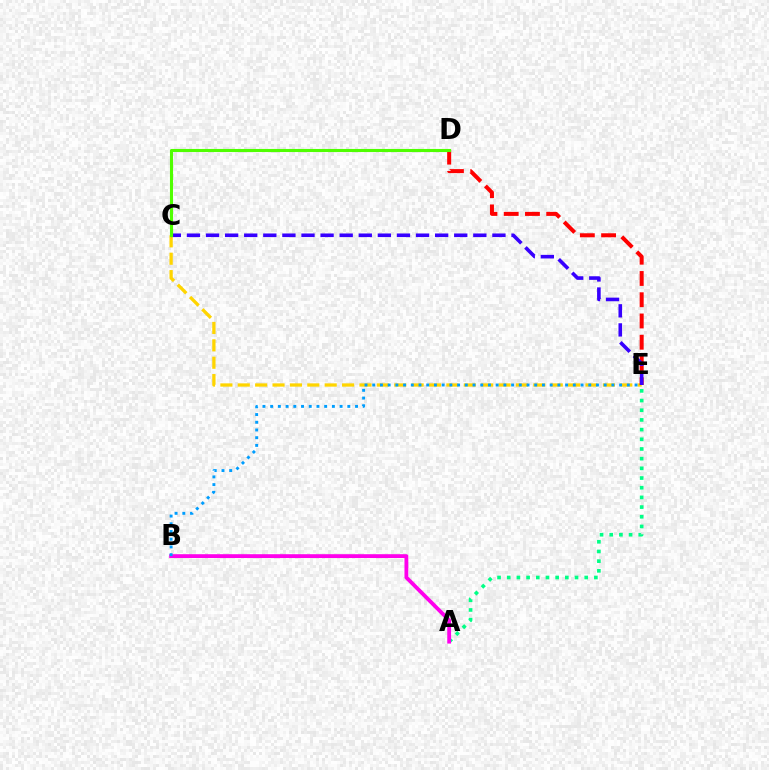{('A', 'E'): [{'color': '#00ff86', 'line_style': 'dotted', 'thickness': 2.63}], ('C', 'E'): [{'color': '#ffd500', 'line_style': 'dashed', 'thickness': 2.36}, {'color': '#3700ff', 'line_style': 'dashed', 'thickness': 2.59}], ('A', 'B'): [{'color': '#ff00ed', 'line_style': 'solid', 'thickness': 2.75}], ('D', 'E'): [{'color': '#ff0000', 'line_style': 'dashed', 'thickness': 2.89}], ('C', 'D'): [{'color': '#4fff00', 'line_style': 'solid', 'thickness': 2.23}], ('B', 'E'): [{'color': '#009eff', 'line_style': 'dotted', 'thickness': 2.1}]}